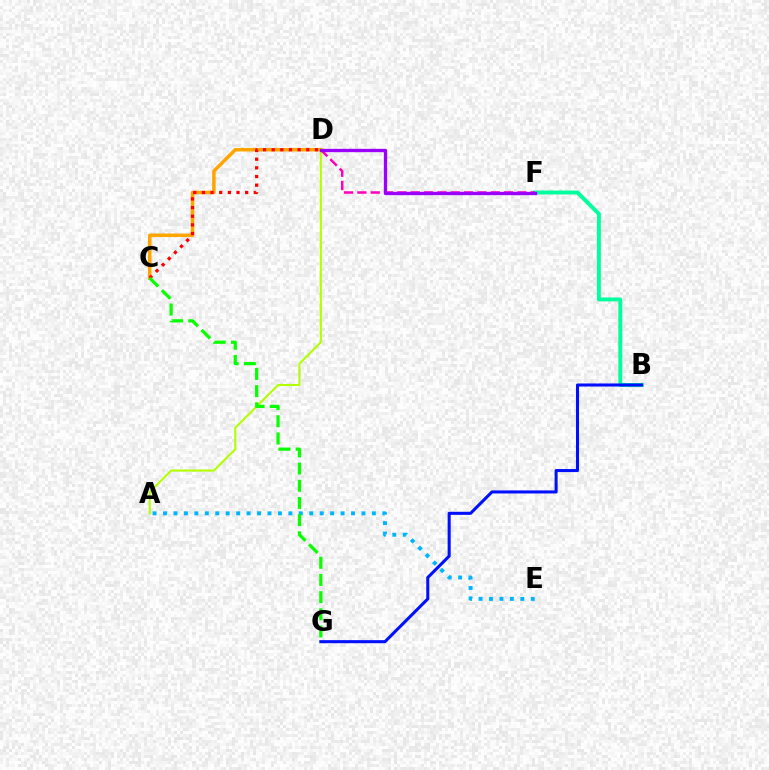{('C', 'D'): [{'color': '#ffa500', 'line_style': 'solid', 'thickness': 2.52}, {'color': '#ff0000', 'line_style': 'dotted', 'thickness': 2.35}], ('B', 'F'): [{'color': '#00ff9d', 'line_style': 'solid', 'thickness': 2.82}], ('A', 'D'): [{'color': '#b3ff00', 'line_style': 'solid', 'thickness': 1.5}], ('B', 'G'): [{'color': '#0010ff', 'line_style': 'solid', 'thickness': 2.2}], ('D', 'F'): [{'color': '#ff00bd', 'line_style': 'dashed', 'thickness': 1.81}, {'color': '#9b00ff', 'line_style': 'solid', 'thickness': 2.39}], ('A', 'E'): [{'color': '#00b5ff', 'line_style': 'dotted', 'thickness': 2.84}], ('C', 'G'): [{'color': '#08ff00', 'line_style': 'dashed', 'thickness': 2.33}]}